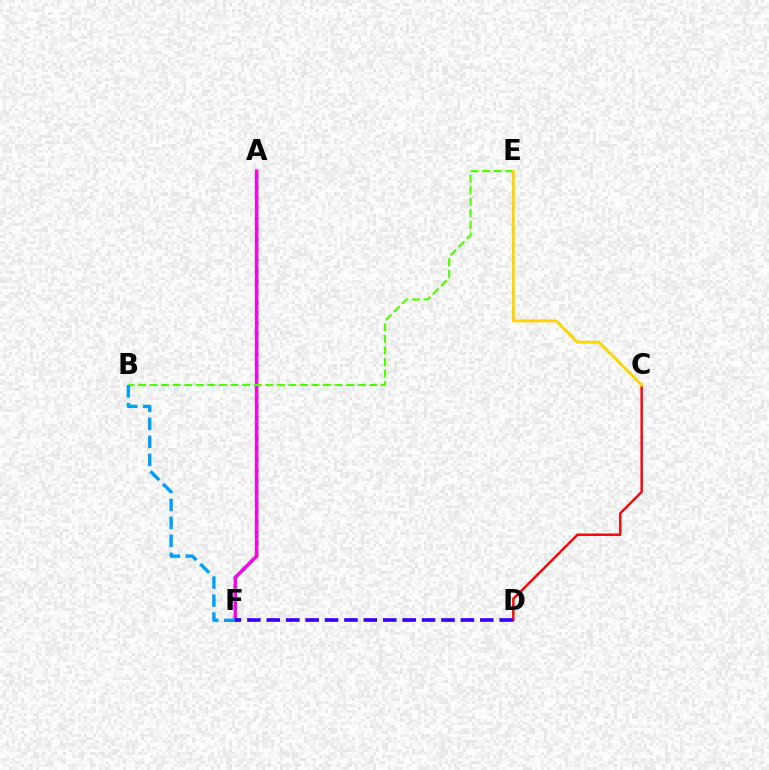{('C', 'D'): [{'color': '#ff0000', 'line_style': 'solid', 'thickness': 1.72}], ('A', 'F'): [{'color': '#00ff86', 'line_style': 'dotted', 'thickness': 2.85}, {'color': '#ff00ed', 'line_style': 'solid', 'thickness': 2.5}], ('B', 'E'): [{'color': '#4fff00', 'line_style': 'dashed', 'thickness': 1.57}], ('B', 'F'): [{'color': '#009eff', 'line_style': 'dashed', 'thickness': 2.44}], ('D', 'F'): [{'color': '#3700ff', 'line_style': 'dashed', 'thickness': 2.64}], ('C', 'E'): [{'color': '#ffd500', 'line_style': 'solid', 'thickness': 2.09}]}